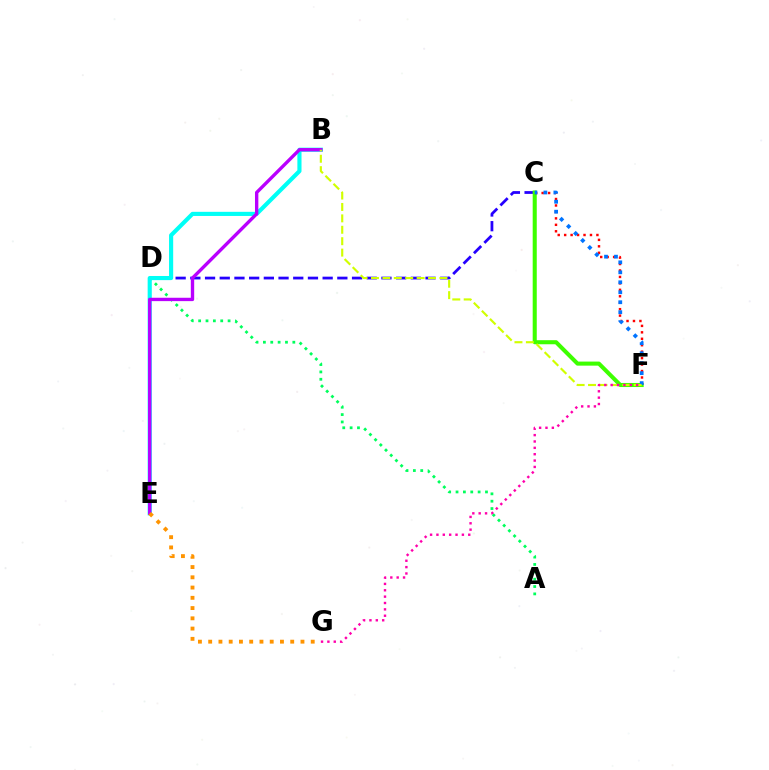{('A', 'D'): [{'color': '#00ff5c', 'line_style': 'dotted', 'thickness': 2.0}], ('C', 'D'): [{'color': '#2500ff', 'line_style': 'dashed', 'thickness': 2.0}], ('C', 'F'): [{'color': '#3dff00', 'line_style': 'solid', 'thickness': 2.93}, {'color': '#ff0000', 'line_style': 'dotted', 'thickness': 1.75}, {'color': '#0074ff', 'line_style': 'dotted', 'thickness': 2.71}], ('B', 'E'): [{'color': '#00fff6', 'line_style': 'solid', 'thickness': 2.98}, {'color': '#b900ff', 'line_style': 'solid', 'thickness': 2.42}], ('B', 'F'): [{'color': '#d1ff00', 'line_style': 'dashed', 'thickness': 1.55}], ('E', 'G'): [{'color': '#ff9400', 'line_style': 'dotted', 'thickness': 2.79}], ('F', 'G'): [{'color': '#ff00ac', 'line_style': 'dotted', 'thickness': 1.73}]}